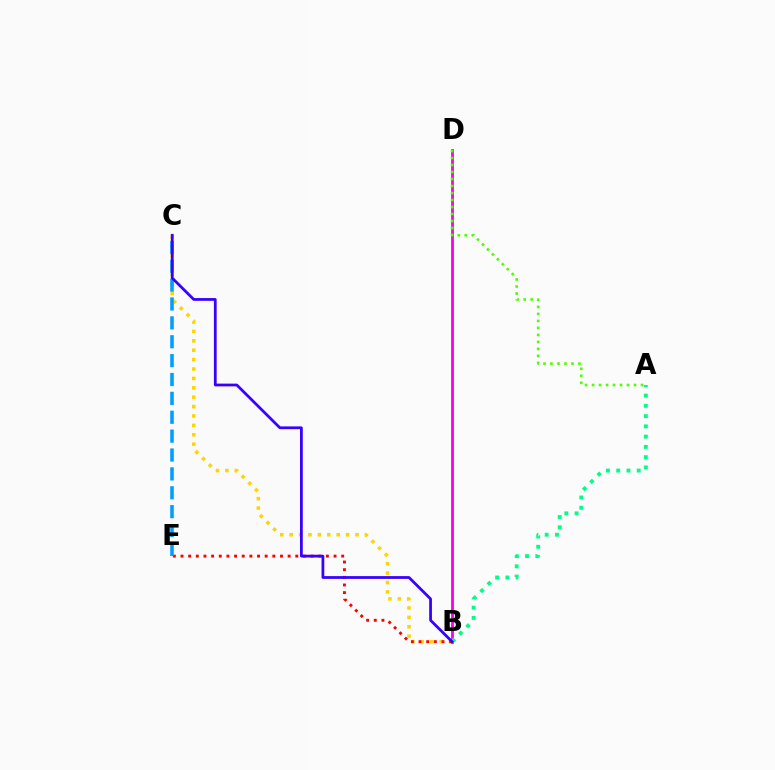{('B', 'C'): [{'color': '#ffd500', 'line_style': 'dotted', 'thickness': 2.55}, {'color': '#3700ff', 'line_style': 'solid', 'thickness': 1.99}], ('B', 'E'): [{'color': '#ff0000', 'line_style': 'dotted', 'thickness': 2.08}], ('B', 'D'): [{'color': '#ff00ed', 'line_style': 'solid', 'thickness': 2.03}], ('C', 'E'): [{'color': '#009eff', 'line_style': 'dashed', 'thickness': 2.56}], ('A', 'B'): [{'color': '#00ff86', 'line_style': 'dotted', 'thickness': 2.79}], ('A', 'D'): [{'color': '#4fff00', 'line_style': 'dotted', 'thickness': 1.9}]}